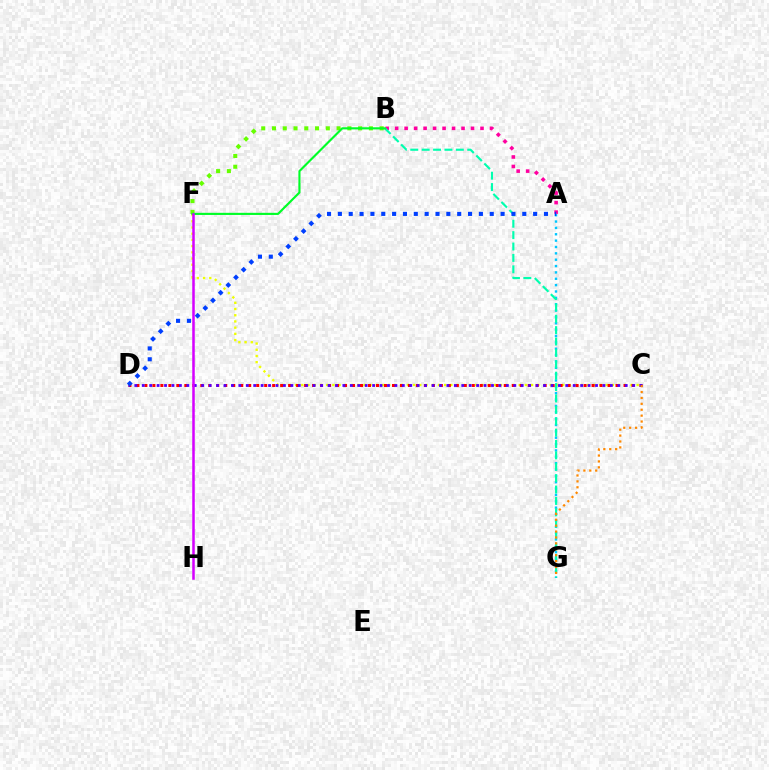{('A', 'B'): [{'color': '#ff00a0', 'line_style': 'dotted', 'thickness': 2.58}], ('A', 'G'): [{'color': '#00c7ff', 'line_style': 'dotted', 'thickness': 1.73}], ('C', 'F'): [{'color': '#eeff00', 'line_style': 'dotted', 'thickness': 1.69}], ('B', 'G'): [{'color': '#00ffaf', 'line_style': 'dashed', 'thickness': 1.55}], ('C', 'D'): [{'color': '#ff0000', 'line_style': 'dotted', 'thickness': 2.17}, {'color': '#4f00ff', 'line_style': 'dotted', 'thickness': 2.02}], ('B', 'F'): [{'color': '#66ff00', 'line_style': 'dotted', 'thickness': 2.93}, {'color': '#00ff27', 'line_style': 'solid', 'thickness': 1.54}], ('C', 'G'): [{'color': '#ff8800', 'line_style': 'dotted', 'thickness': 1.6}], ('A', 'D'): [{'color': '#003fff', 'line_style': 'dotted', 'thickness': 2.95}], ('F', 'H'): [{'color': '#d600ff', 'line_style': 'solid', 'thickness': 1.81}]}